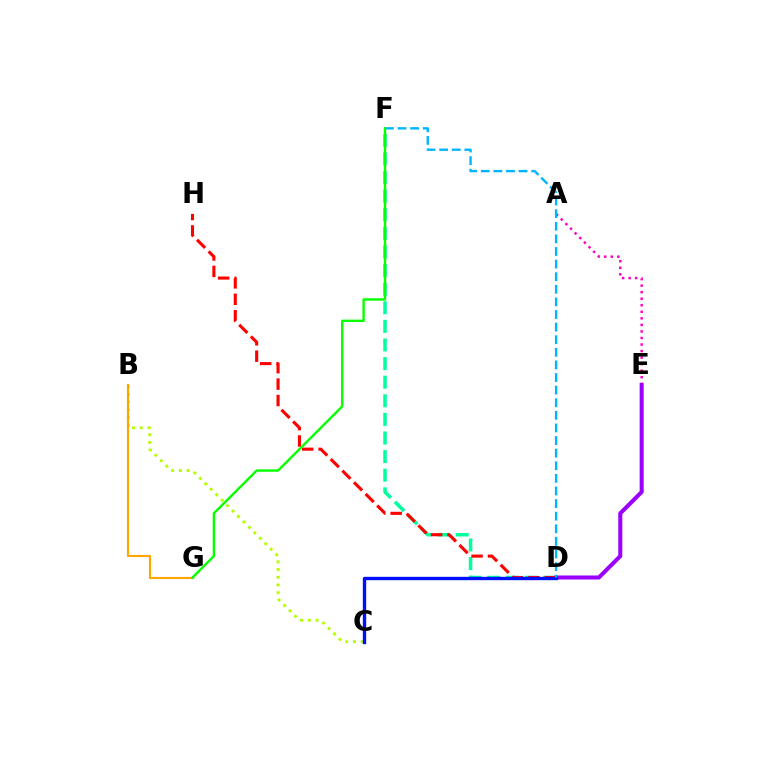{('A', 'E'): [{'color': '#ff00bd', 'line_style': 'dotted', 'thickness': 1.78}], ('D', 'E'): [{'color': '#9b00ff', 'line_style': 'solid', 'thickness': 2.91}], ('D', 'F'): [{'color': '#00ff9d', 'line_style': 'dashed', 'thickness': 2.53}, {'color': '#00b5ff', 'line_style': 'dashed', 'thickness': 1.71}], ('B', 'C'): [{'color': '#b3ff00', 'line_style': 'dotted', 'thickness': 2.1}], ('D', 'H'): [{'color': '#ff0000', 'line_style': 'dashed', 'thickness': 2.23}], ('B', 'G'): [{'color': '#ffa500', 'line_style': 'solid', 'thickness': 1.54}], ('C', 'D'): [{'color': '#0010ff', 'line_style': 'solid', 'thickness': 2.41}], ('F', 'G'): [{'color': '#08ff00', 'line_style': 'solid', 'thickness': 1.73}]}